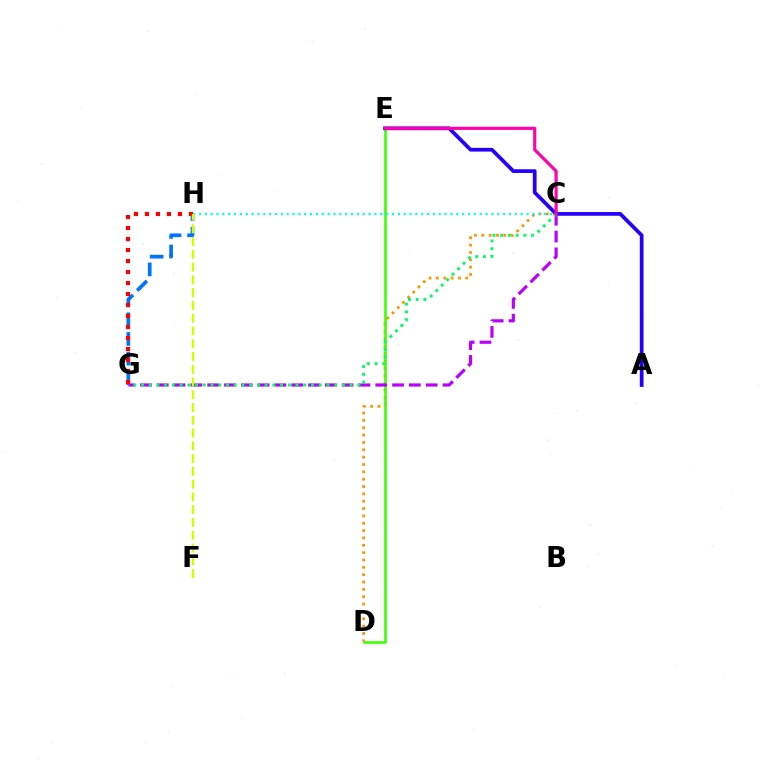{('C', 'D'): [{'color': '#ff9400', 'line_style': 'dotted', 'thickness': 2.0}], ('D', 'E'): [{'color': '#3dff00', 'line_style': 'solid', 'thickness': 1.87}], ('G', 'H'): [{'color': '#0074ff', 'line_style': 'dashed', 'thickness': 2.66}, {'color': '#ff0000', 'line_style': 'dotted', 'thickness': 2.99}], ('A', 'E'): [{'color': '#2500ff', 'line_style': 'solid', 'thickness': 2.69}], ('C', 'G'): [{'color': '#b900ff', 'line_style': 'dashed', 'thickness': 2.28}, {'color': '#00ff5c', 'line_style': 'dotted', 'thickness': 2.1}], ('C', 'H'): [{'color': '#00fff6', 'line_style': 'dotted', 'thickness': 1.59}], ('C', 'E'): [{'color': '#ff00ac', 'line_style': 'solid', 'thickness': 2.27}], ('F', 'H'): [{'color': '#d1ff00', 'line_style': 'dashed', 'thickness': 1.73}]}